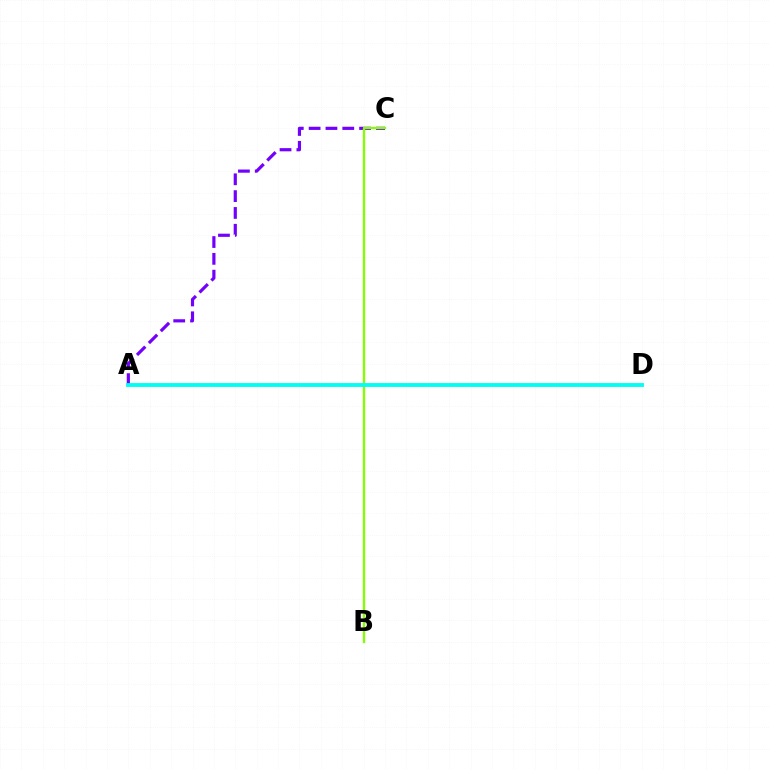{('A', 'D'): [{'color': '#ff0000', 'line_style': 'solid', 'thickness': 1.69}, {'color': '#00fff6', 'line_style': 'solid', 'thickness': 2.74}], ('A', 'C'): [{'color': '#7200ff', 'line_style': 'dashed', 'thickness': 2.29}], ('B', 'C'): [{'color': '#84ff00', 'line_style': 'solid', 'thickness': 1.67}]}